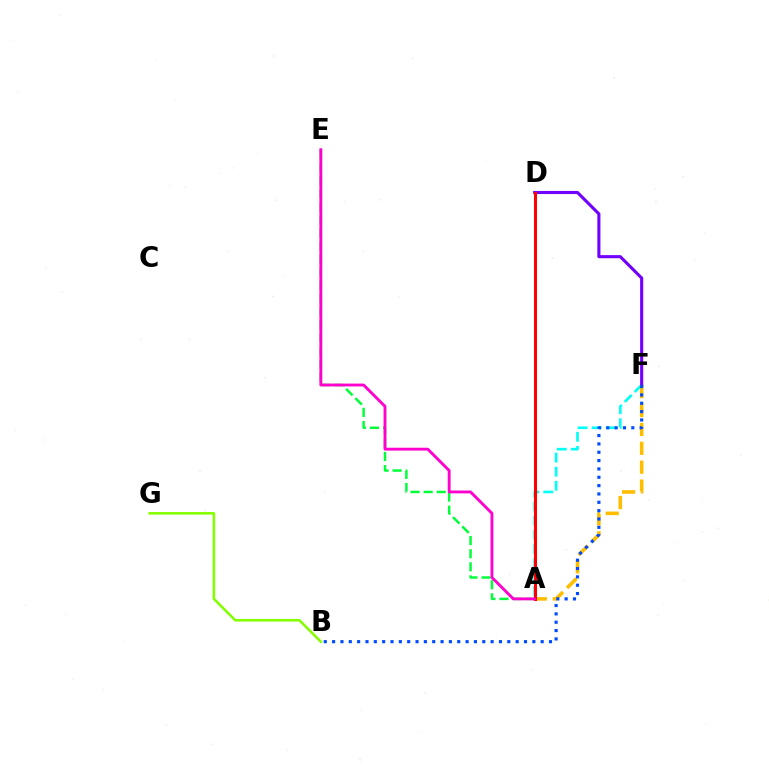{('A', 'F'): [{'color': '#00fff6', 'line_style': 'dashed', 'thickness': 1.91}, {'color': '#ffbd00', 'line_style': 'dashed', 'thickness': 2.57}], ('A', 'E'): [{'color': '#00ff39', 'line_style': 'dashed', 'thickness': 1.78}, {'color': '#ff00cf', 'line_style': 'solid', 'thickness': 2.06}], ('D', 'F'): [{'color': '#7200ff', 'line_style': 'solid', 'thickness': 2.23}], ('B', 'F'): [{'color': '#004bff', 'line_style': 'dotted', 'thickness': 2.27}], ('A', 'D'): [{'color': '#ff0000', 'line_style': 'solid', 'thickness': 2.2}], ('B', 'G'): [{'color': '#84ff00', 'line_style': 'solid', 'thickness': 1.86}]}